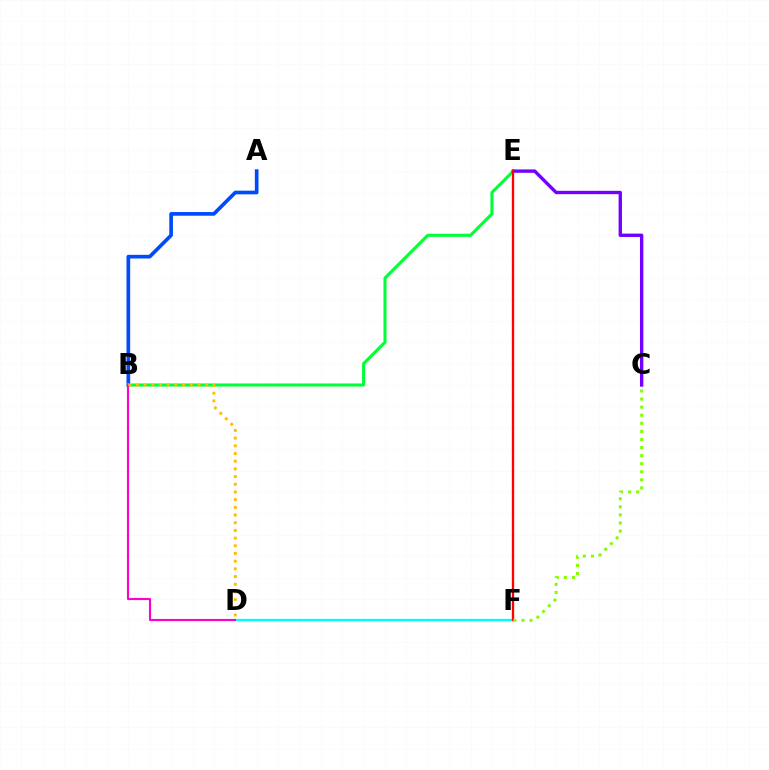{('A', 'B'): [{'color': '#004bff', 'line_style': 'solid', 'thickness': 2.65}], ('D', 'F'): [{'color': '#00fff6', 'line_style': 'solid', 'thickness': 1.69}], ('B', 'E'): [{'color': '#00ff39', 'line_style': 'solid', 'thickness': 2.21}], ('B', 'D'): [{'color': '#ff00cf', 'line_style': 'solid', 'thickness': 1.52}, {'color': '#ffbd00', 'line_style': 'dotted', 'thickness': 2.09}], ('C', 'E'): [{'color': '#7200ff', 'line_style': 'solid', 'thickness': 2.42}], ('E', 'F'): [{'color': '#ff0000', 'line_style': 'solid', 'thickness': 1.68}], ('C', 'F'): [{'color': '#84ff00', 'line_style': 'dotted', 'thickness': 2.19}]}